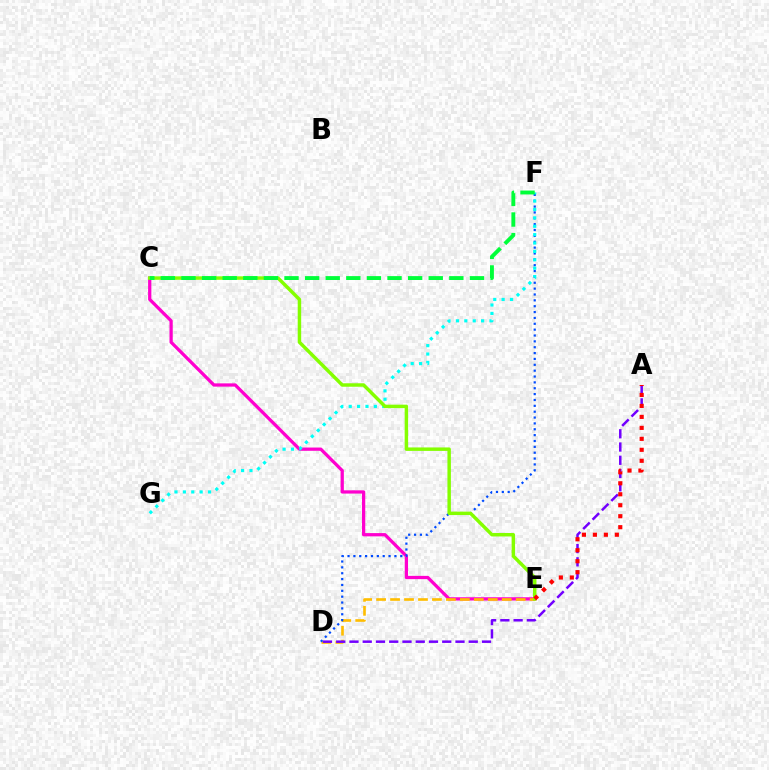{('C', 'E'): [{'color': '#ff00cf', 'line_style': 'solid', 'thickness': 2.35}, {'color': '#84ff00', 'line_style': 'solid', 'thickness': 2.49}], ('D', 'E'): [{'color': '#ffbd00', 'line_style': 'dashed', 'thickness': 1.9}], ('A', 'D'): [{'color': '#7200ff', 'line_style': 'dashed', 'thickness': 1.8}], ('D', 'F'): [{'color': '#004bff', 'line_style': 'dotted', 'thickness': 1.59}], ('F', 'G'): [{'color': '#00fff6', 'line_style': 'dotted', 'thickness': 2.28}], ('A', 'E'): [{'color': '#ff0000', 'line_style': 'dotted', 'thickness': 2.98}], ('C', 'F'): [{'color': '#00ff39', 'line_style': 'dashed', 'thickness': 2.8}]}